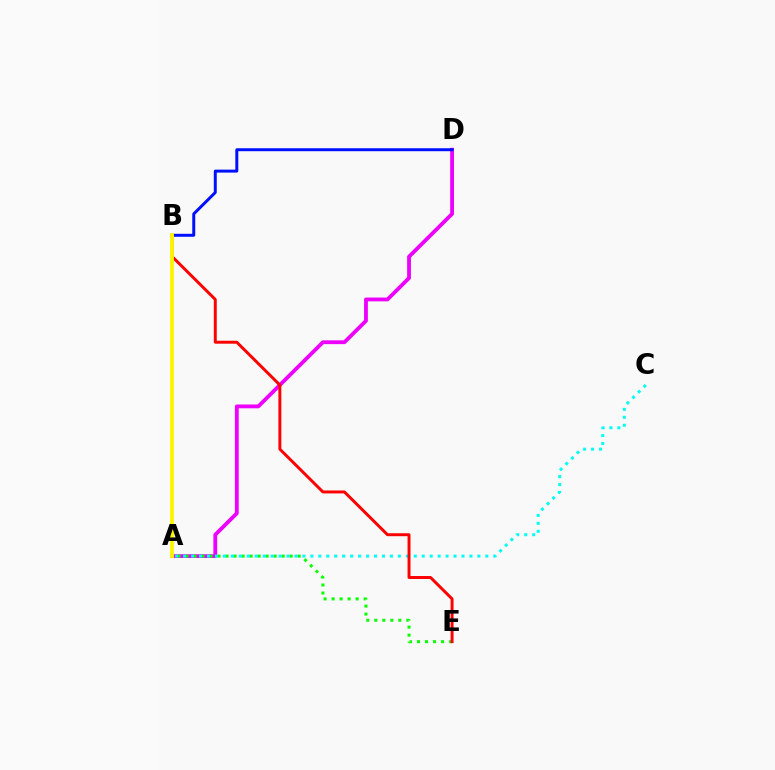{('A', 'D'): [{'color': '#ee00ff', 'line_style': 'solid', 'thickness': 2.75}], ('A', 'E'): [{'color': '#08ff00', 'line_style': 'dotted', 'thickness': 2.18}], ('B', 'D'): [{'color': '#0010ff', 'line_style': 'solid', 'thickness': 2.14}], ('A', 'C'): [{'color': '#00fff6', 'line_style': 'dotted', 'thickness': 2.16}], ('B', 'E'): [{'color': '#ff0000', 'line_style': 'solid', 'thickness': 2.12}], ('A', 'B'): [{'color': '#fcf500', 'line_style': 'solid', 'thickness': 2.77}]}